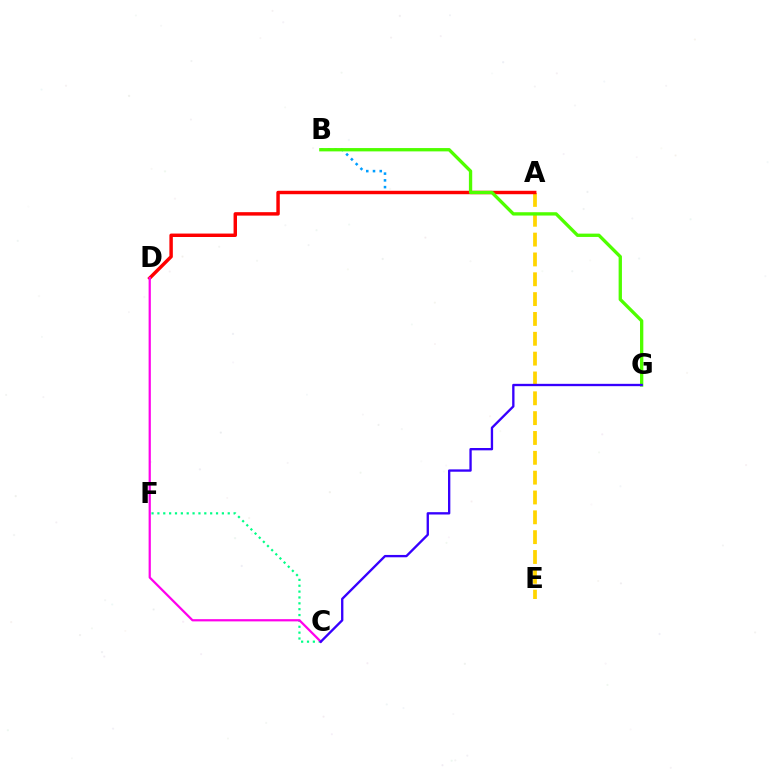{('A', 'B'): [{'color': '#009eff', 'line_style': 'dotted', 'thickness': 1.83}], ('A', 'E'): [{'color': '#ffd500', 'line_style': 'dashed', 'thickness': 2.69}], ('A', 'D'): [{'color': '#ff0000', 'line_style': 'solid', 'thickness': 2.48}], ('C', 'F'): [{'color': '#00ff86', 'line_style': 'dotted', 'thickness': 1.59}], ('B', 'G'): [{'color': '#4fff00', 'line_style': 'solid', 'thickness': 2.39}], ('C', 'D'): [{'color': '#ff00ed', 'line_style': 'solid', 'thickness': 1.61}], ('C', 'G'): [{'color': '#3700ff', 'line_style': 'solid', 'thickness': 1.68}]}